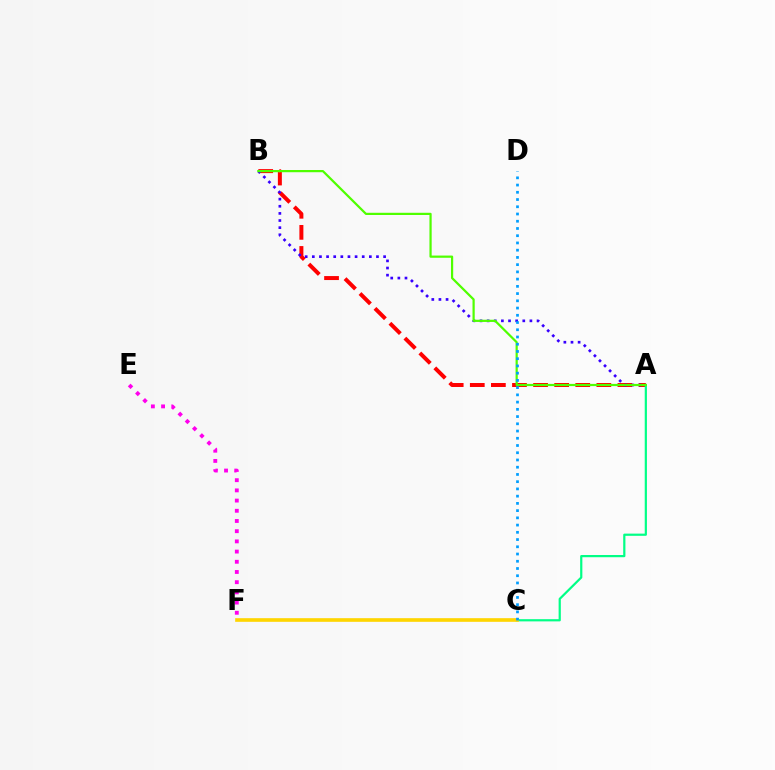{('E', 'F'): [{'color': '#ff00ed', 'line_style': 'dotted', 'thickness': 2.77}], ('A', 'B'): [{'color': '#ff0000', 'line_style': 'dashed', 'thickness': 2.87}, {'color': '#3700ff', 'line_style': 'dotted', 'thickness': 1.94}, {'color': '#4fff00', 'line_style': 'solid', 'thickness': 1.59}], ('A', 'C'): [{'color': '#00ff86', 'line_style': 'solid', 'thickness': 1.59}], ('C', 'F'): [{'color': '#ffd500', 'line_style': 'solid', 'thickness': 2.62}], ('C', 'D'): [{'color': '#009eff', 'line_style': 'dotted', 'thickness': 1.97}]}